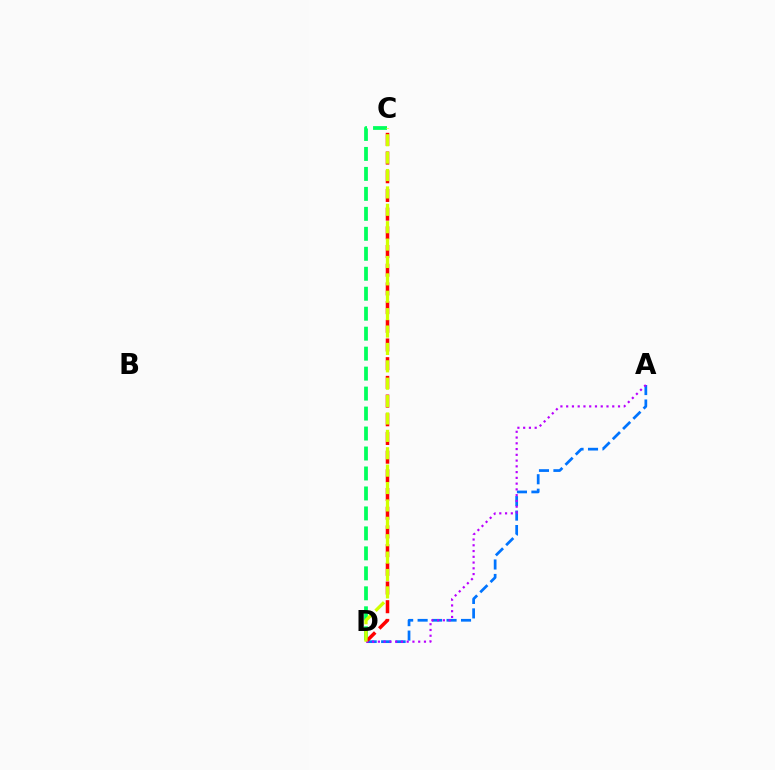{('C', 'D'): [{'color': '#00ff5c', 'line_style': 'dashed', 'thickness': 2.71}, {'color': '#ff0000', 'line_style': 'dashed', 'thickness': 2.54}, {'color': '#d1ff00', 'line_style': 'dashed', 'thickness': 2.36}], ('A', 'D'): [{'color': '#0074ff', 'line_style': 'dashed', 'thickness': 1.97}, {'color': '#b900ff', 'line_style': 'dotted', 'thickness': 1.56}]}